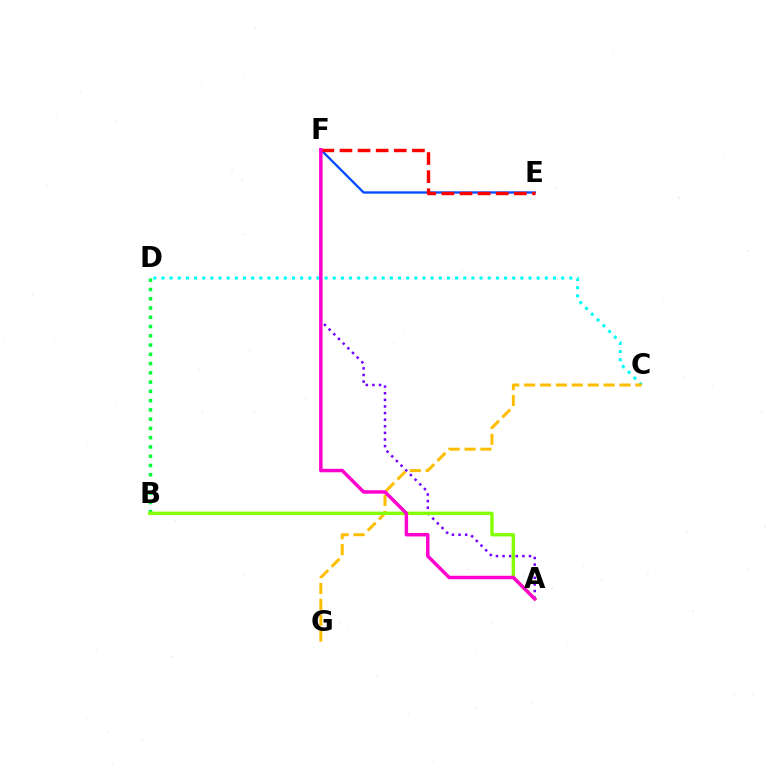{('E', 'F'): [{'color': '#004bff', 'line_style': 'solid', 'thickness': 1.67}, {'color': '#ff0000', 'line_style': 'dashed', 'thickness': 2.46}], ('C', 'D'): [{'color': '#00fff6', 'line_style': 'dotted', 'thickness': 2.22}], ('B', 'D'): [{'color': '#00ff39', 'line_style': 'dotted', 'thickness': 2.52}], ('A', 'F'): [{'color': '#7200ff', 'line_style': 'dotted', 'thickness': 1.8}, {'color': '#ff00cf', 'line_style': 'solid', 'thickness': 2.5}], ('C', 'G'): [{'color': '#ffbd00', 'line_style': 'dashed', 'thickness': 2.16}], ('A', 'B'): [{'color': '#84ff00', 'line_style': 'solid', 'thickness': 2.43}]}